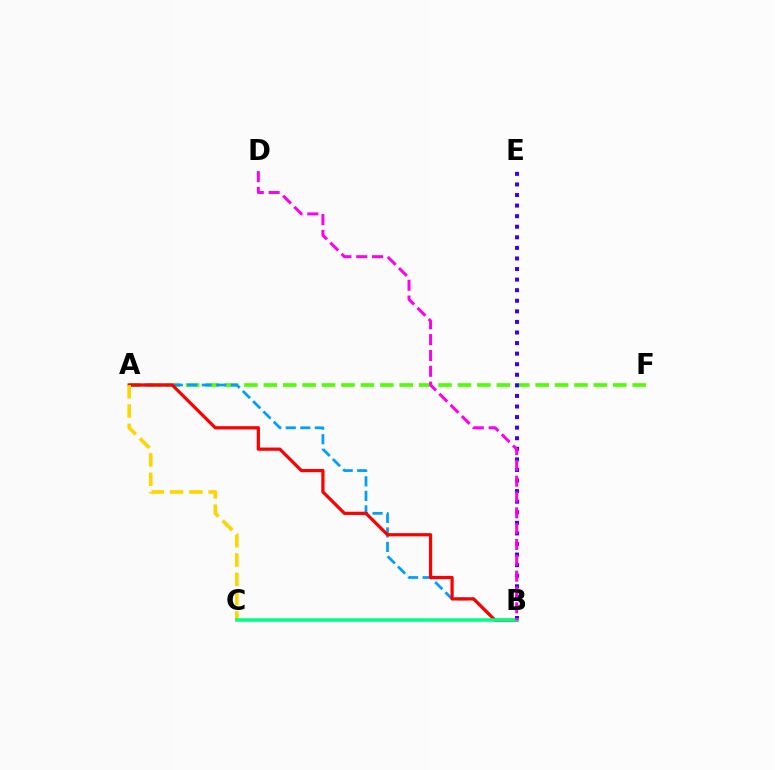{('A', 'F'): [{'color': '#4fff00', 'line_style': 'dashed', 'thickness': 2.64}], ('A', 'B'): [{'color': '#009eff', 'line_style': 'dashed', 'thickness': 1.97}, {'color': '#ff0000', 'line_style': 'solid', 'thickness': 2.32}], ('A', 'C'): [{'color': '#ffd500', 'line_style': 'dashed', 'thickness': 2.62}], ('B', 'E'): [{'color': '#3700ff', 'line_style': 'dotted', 'thickness': 2.87}], ('B', 'C'): [{'color': '#00ff86', 'line_style': 'solid', 'thickness': 2.54}], ('B', 'D'): [{'color': '#ff00ed', 'line_style': 'dashed', 'thickness': 2.15}]}